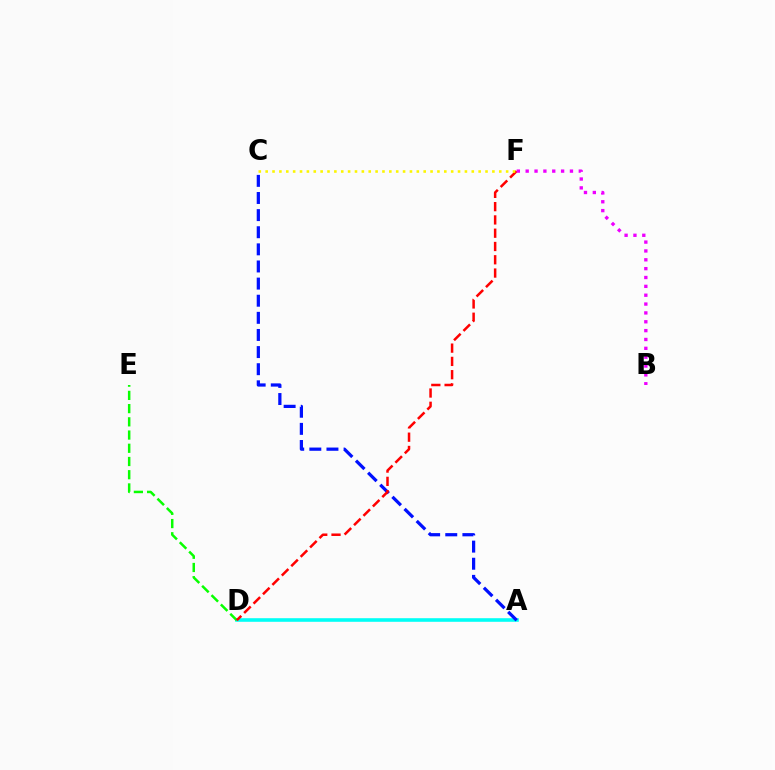{('A', 'D'): [{'color': '#00fff6', 'line_style': 'solid', 'thickness': 2.59}], ('D', 'E'): [{'color': '#08ff00', 'line_style': 'dashed', 'thickness': 1.8}], ('A', 'C'): [{'color': '#0010ff', 'line_style': 'dashed', 'thickness': 2.33}], ('D', 'F'): [{'color': '#ff0000', 'line_style': 'dashed', 'thickness': 1.8}], ('B', 'F'): [{'color': '#ee00ff', 'line_style': 'dotted', 'thickness': 2.41}], ('C', 'F'): [{'color': '#fcf500', 'line_style': 'dotted', 'thickness': 1.87}]}